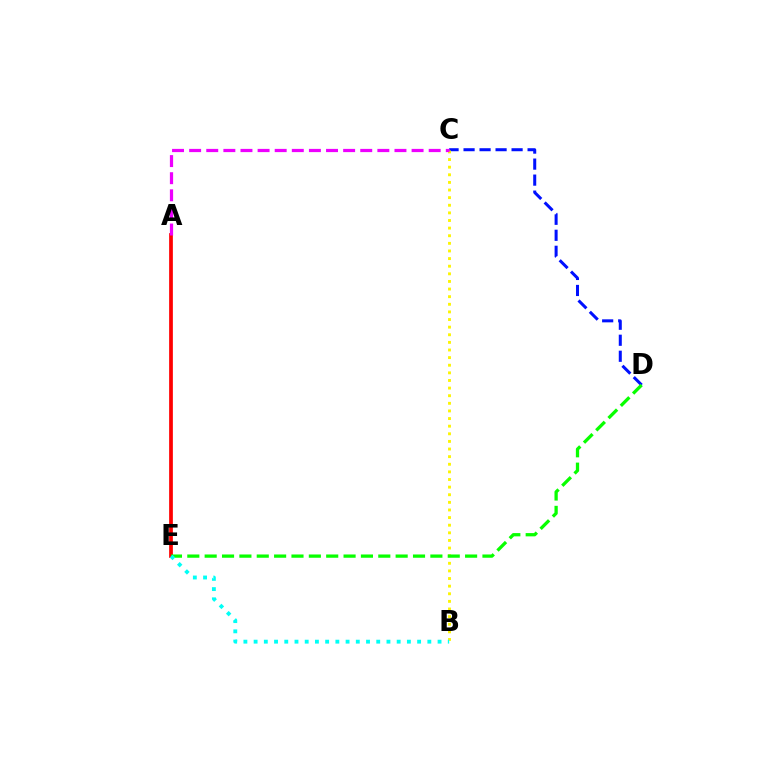{('A', 'E'): [{'color': '#ff0000', 'line_style': 'solid', 'thickness': 2.68}], ('C', 'D'): [{'color': '#0010ff', 'line_style': 'dashed', 'thickness': 2.17}], ('B', 'C'): [{'color': '#fcf500', 'line_style': 'dotted', 'thickness': 2.07}], ('D', 'E'): [{'color': '#08ff00', 'line_style': 'dashed', 'thickness': 2.36}], ('A', 'C'): [{'color': '#ee00ff', 'line_style': 'dashed', 'thickness': 2.32}], ('B', 'E'): [{'color': '#00fff6', 'line_style': 'dotted', 'thickness': 2.78}]}